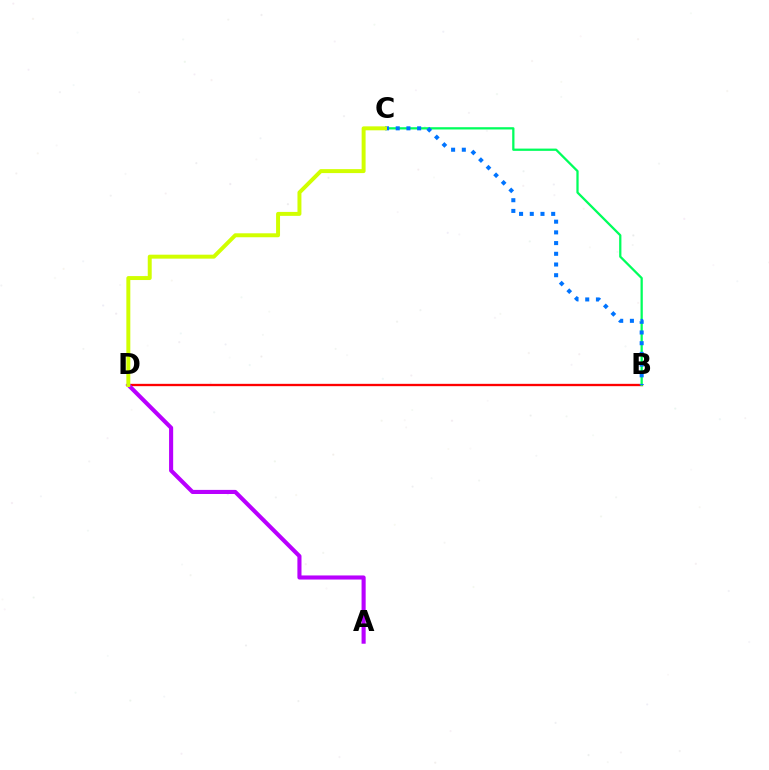{('B', 'D'): [{'color': '#ff0000', 'line_style': 'solid', 'thickness': 1.68}], ('B', 'C'): [{'color': '#00ff5c', 'line_style': 'solid', 'thickness': 1.63}, {'color': '#0074ff', 'line_style': 'dotted', 'thickness': 2.91}], ('A', 'D'): [{'color': '#b900ff', 'line_style': 'solid', 'thickness': 2.95}], ('C', 'D'): [{'color': '#d1ff00', 'line_style': 'solid', 'thickness': 2.85}]}